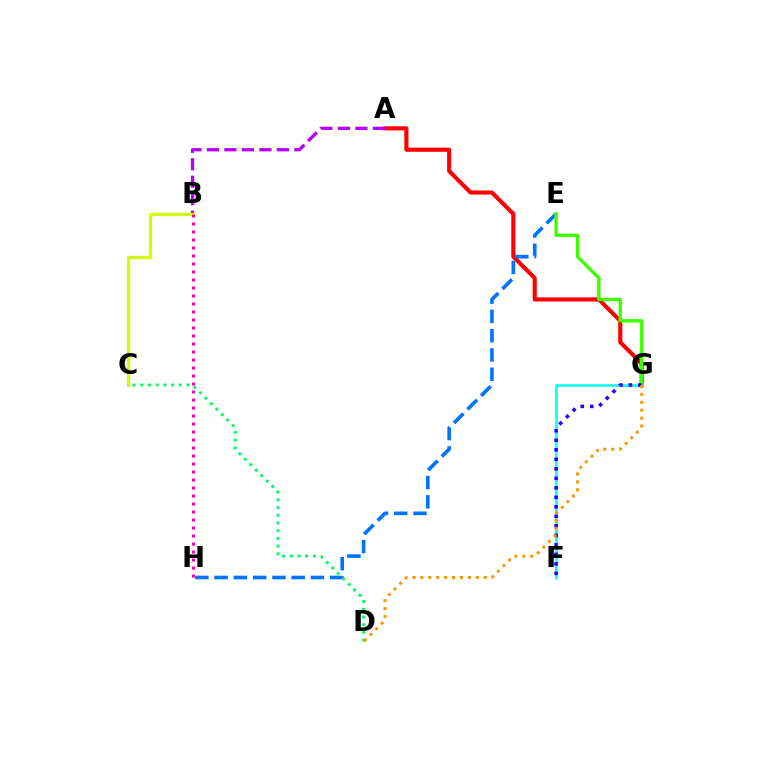{('A', 'G'): [{'color': '#ff0000', 'line_style': 'solid', 'thickness': 2.96}], ('E', 'H'): [{'color': '#0074ff', 'line_style': 'dashed', 'thickness': 2.62}], ('A', 'B'): [{'color': '#b900ff', 'line_style': 'dashed', 'thickness': 2.38}], ('F', 'G'): [{'color': '#00fff6', 'line_style': 'solid', 'thickness': 1.83}, {'color': '#2500ff', 'line_style': 'dotted', 'thickness': 2.58}], ('E', 'G'): [{'color': '#3dff00', 'line_style': 'solid', 'thickness': 2.42}], ('C', 'D'): [{'color': '#00ff5c', 'line_style': 'dotted', 'thickness': 2.1}], ('D', 'G'): [{'color': '#ff9400', 'line_style': 'dotted', 'thickness': 2.15}], ('B', 'C'): [{'color': '#d1ff00', 'line_style': 'solid', 'thickness': 2.32}], ('B', 'H'): [{'color': '#ff00ac', 'line_style': 'dotted', 'thickness': 2.17}]}